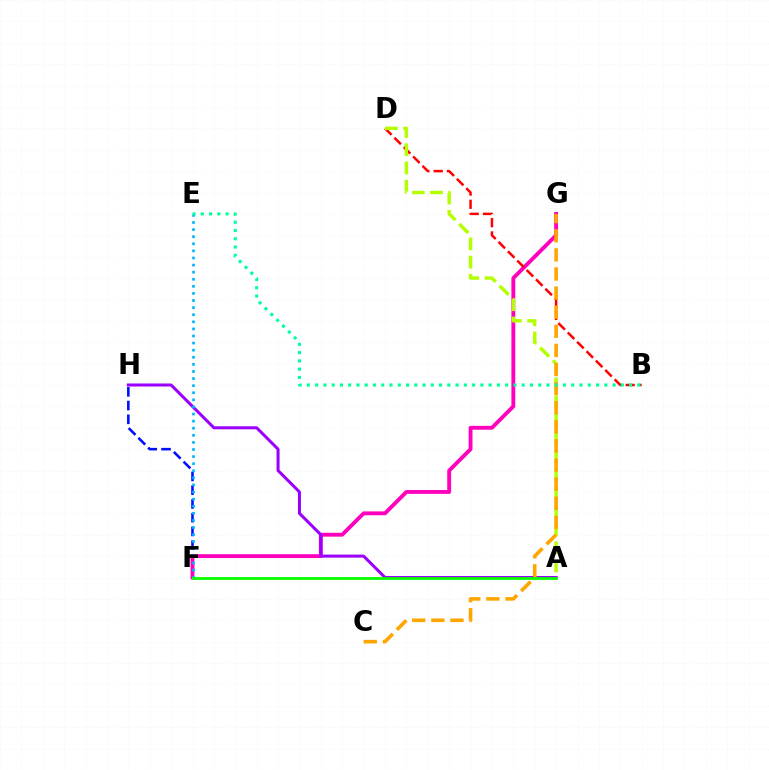{('F', 'H'): [{'color': '#0010ff', 'line_style': 'dashed', 'thickness': 1.87}], ('F', 'G'): [{'color': '#ff00bd', 'line_style': 'solid', 'thickness': 2.78}], ('A', 'H'): [{'color': '#9b00ff', 'line_style': 'solid', 'thickness': 2.18}], ('E', 'F'): [{'color': '#00b5ff', 'line_style': 'dotted', 'thickness': 1.93}], ('B', 'D'): [{'color': '#ff0000', 'line_style': 'dashed', 'thickness': 1.8}], ('A', 'D'): [{'color': '#b3ff00', 'line_style': 'dashed', 'thickness': 2.48}], ('C', 'G'): [{'color': '#ffa500', 'line_style': 'dashed', 'thickness': 2.6}], ('A', 'F'): [{'color': '#08ff00', 'line_style': 'solid', 'thickness': 2.02}], ('B', 'E'): [{'color': '#00ff9d', 'line_style': 'dotted', 'thickness': 2.24}]}